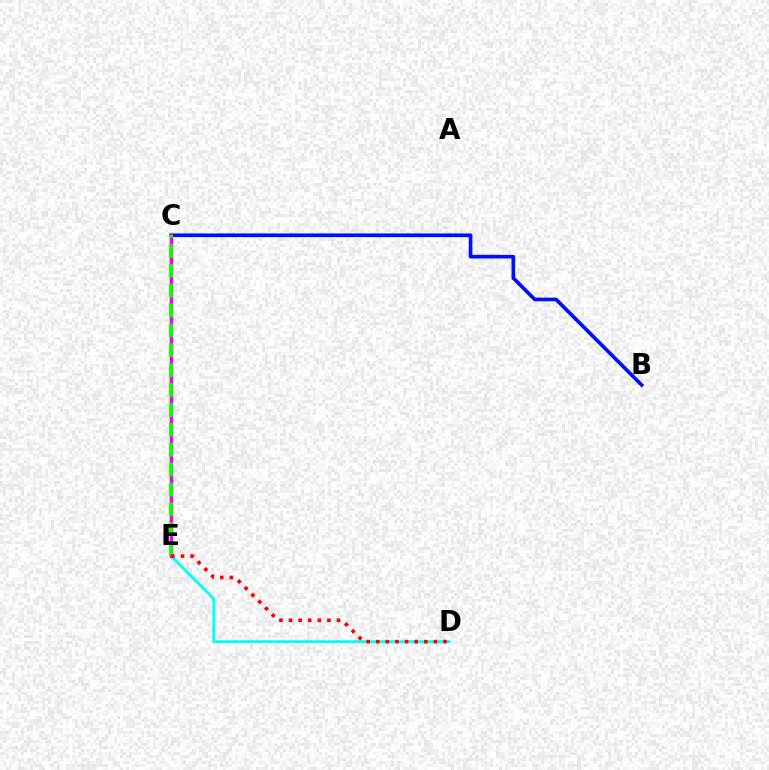{('C', 'E'): [{'color': '#fcf500', 'line_style': 'dotted', 'thickness': 2.96}, {'color': '#ee00ff', 'line_style': 'solid', 'thickness': 2.49}, {'color': '#08ff00', 'line_style': 'dashed', 'thickness': 2.7}], ('B', 'C'): [{'color': '#0010ff', 'line_style': 'solid', 'thickness': 2.64}], ('D', 'E'): [{'color': '#00fff6', 'line_style': 'solid', 'thickness': 2.02}, {'color': '#ff0000', 'line_style': 'dotted', 'thickness': 2.61}]}